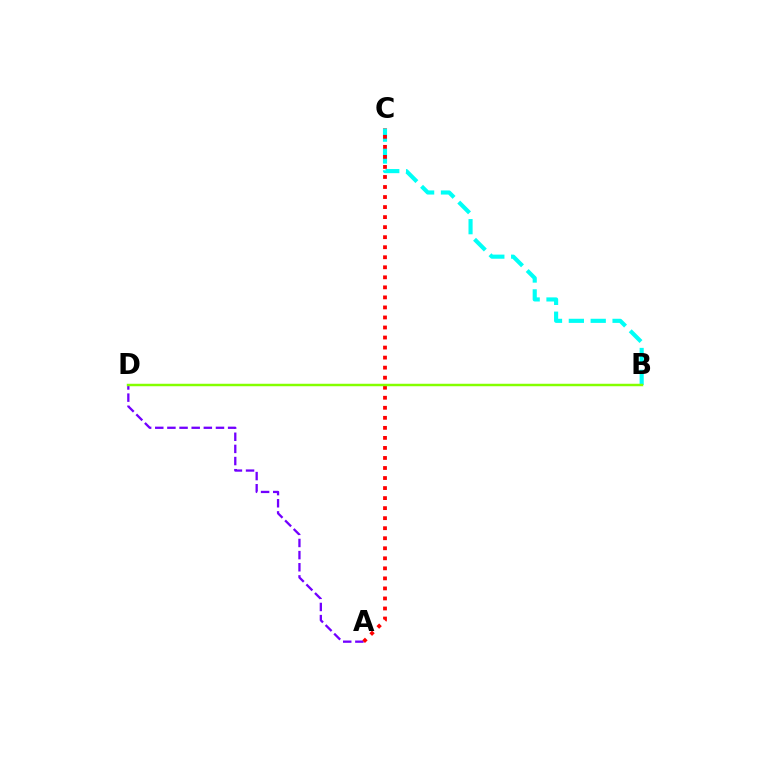{('A', 'D'): [{'color': '#7200ff', 'line_style': 'dashed', 'thickness': 1.65}], ('B', 'C'): [{'color': '#00fff6', 'line_style': 'dashed', 'thickness': 2.97}], ('A', 'C'): [{'color': '#ff0000', 'line_style': 'dotted', 'thickness': 2.73}], ('B', 'D'): [{'color': '#84ff00', 'line_style': 'solid', 'thickness': 1.78}]}